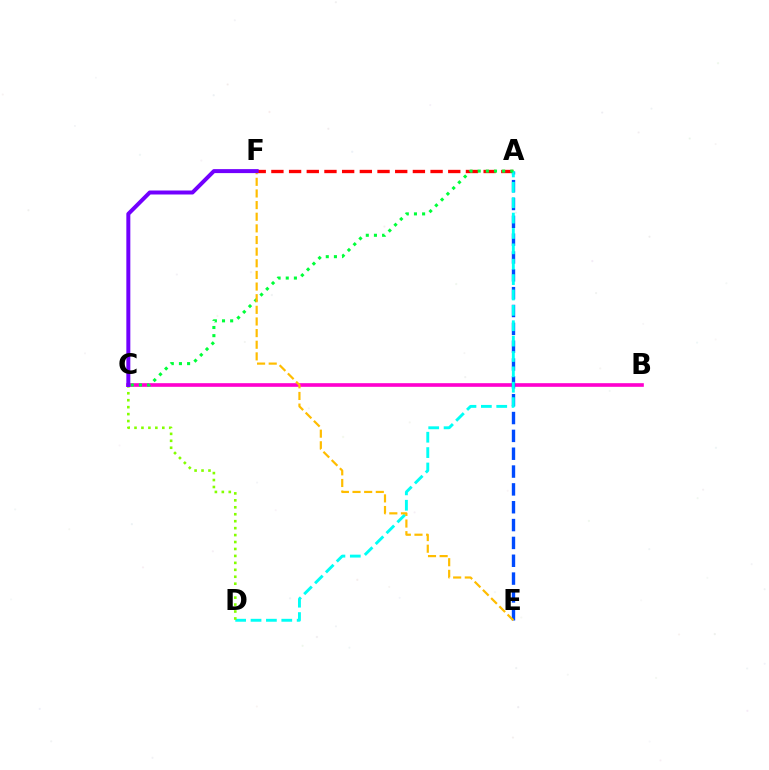{('A', 'F'): [{'color': '#ff0000', 'line_style': 'dashed', 'thickness': 2.4}], ('B', 'C'): [{'color': '#ff00cf', 'line_style': 'solid', 'thickness': 2.62}], ('A', 'E'): [{'color': '#004bff', 'line_style': 'dashed', 'thickness': 2.42}], ('A', 'D'): [{'color': '#00fff6', 'line_style': 'dashed', 'thickness': 2.09}], ('A', 'C'): [{'color': '#00ff39', 'line_style': 'dotted', 'thickness': 2.21}], ('E', 'F'): [{'color': '#ffbd00', 'line_style': 'dashed', 'thickness': 1.58}], ('C', 'D'): [{'color': '#84ff00', 'line_style': 'dotted', 'thickness': 1.89}], ('C', 'F'): [{'color': '#7200ff', 'line_style': 'solid', 'thickness': 2.87}]}